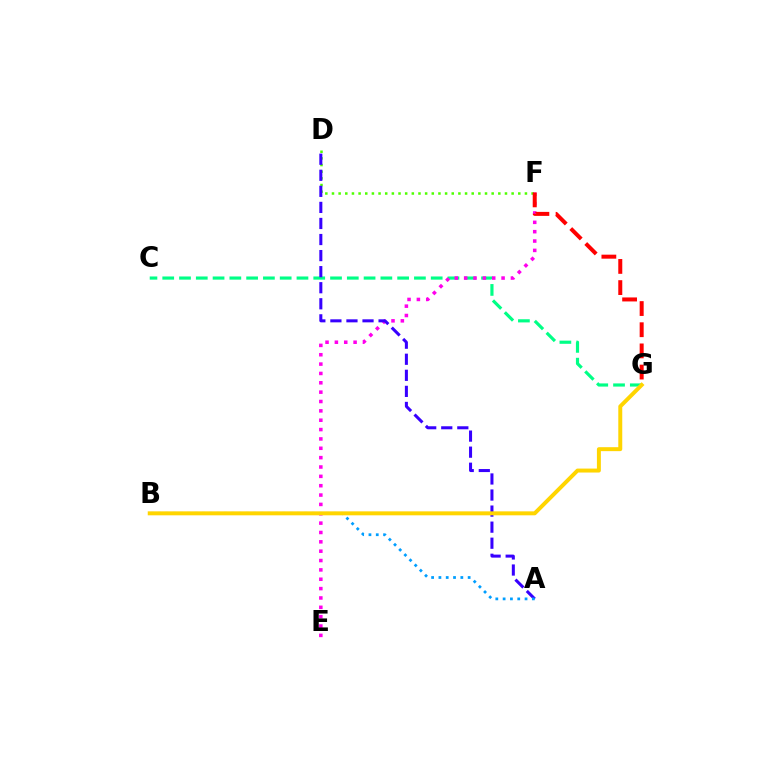{('C', 'G'): [{'color': '#00ff86', 'line_style': 'dashed', 'thickness': 2.28}], ('E', 'F'): [{'color': '#ff00ed', 'line_style': 'dotted', 'thickness': 2.54}], ('D', 'F'): [{'color': '#4fff00', 'line_style': 'dotted', 'thickness': 1.81}], ('A', 'D'): [{'color': '#3700ff', 'line_style': 'dashed', 'thickness': 2.18}], ('A', 'B'): [{'color': '#009eff', 'line_style': 'dotted', 'thickness': 1.99}], ('B', 'G'): [{'color': '#ffd500', 'line_style': 'solid', 'thickness': 2.85}], ('F', 'G'): [{'color': '#ff0000', 'line_style': 'dashed', 'thickness': 2.88}]}